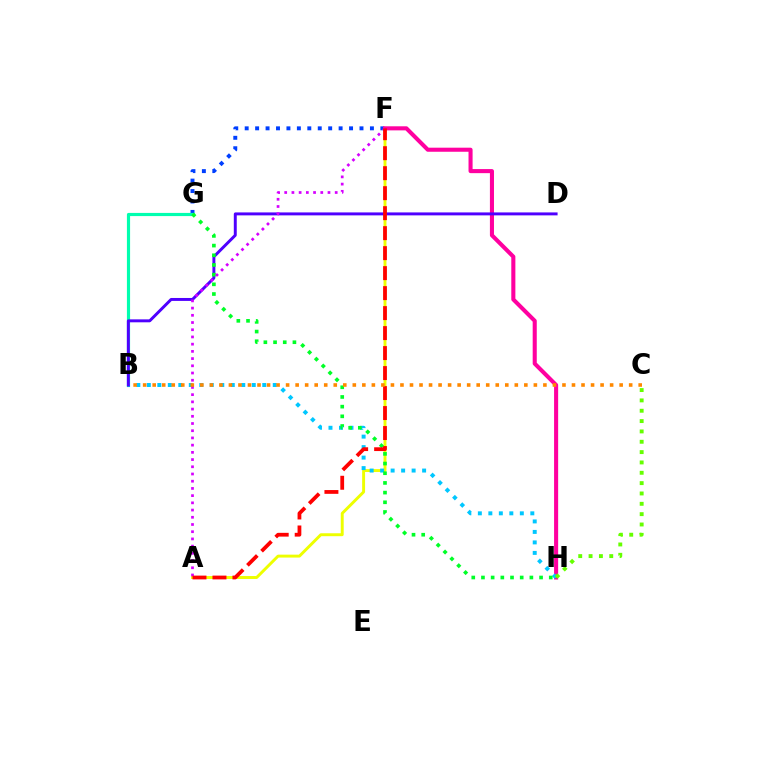{('F', 'G'): [{'color': '#003fff', 'line_style': 'dotted', 'thickness': 2.84}], ('A', 'F'): [{'color': '#eeff00', 'line_style': 'solid', 'thickness': 2.11}, {'color': '#d600ff', 'line_style': 'dotted', 'thickness': 1.96}, {'color': '#ff0000', 'line_style': 'dashed', 'thickness': 2.72}], ('F', 'H'): [{'color': '#ff00a0', 'line_style': 'solid', 'thickness': 2.93}], ('B', 'G'): [{'color': '#00ffaf', 'line_style': 'solid', 'thickness': 2.28}], ('B', 'H'): [{'color': '#00c7ff', 'line_style': 'dotted', 'thickness': 2.85}], ('B', 'D'): [{'color': '#4f00ff', 'line_style': 'solid', 'thickness': 2.12}], ('G', 'H'): [{'color': '#00ff27', 'line_style': 'dotted', 'thickness': 2.63}], ('C', 'H'): [{'color': '#66ff00', 'line_style': 'dotted', 'thickness': 2.81}], ('B', 'C'): [{'color': '#ff8800', 'line_style': 'dotted', 'thickness': 2.59}]}